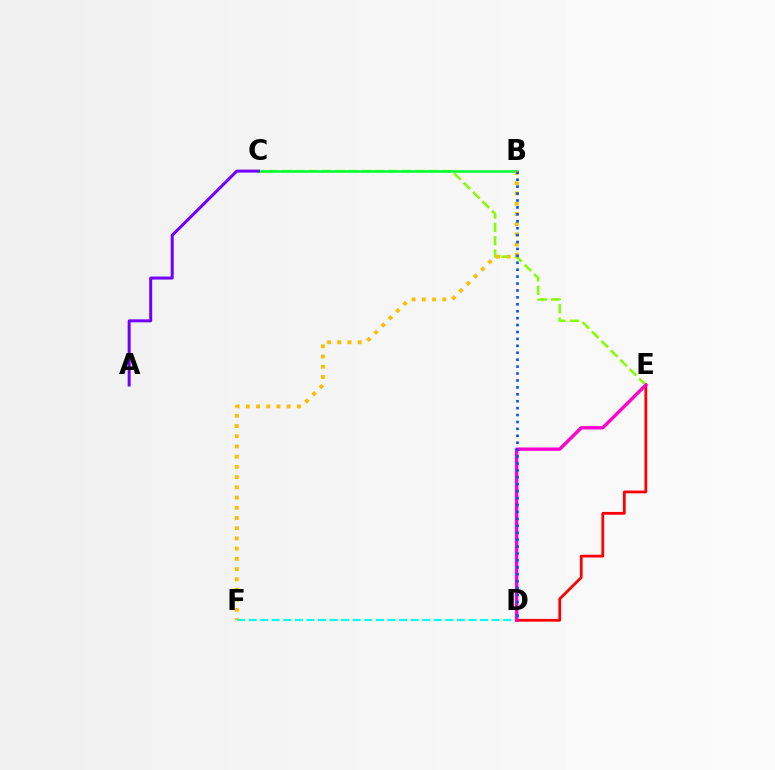{('D', 'E'): [{'color': '#ff0000', 'line_style': 'solid', 'thickness': 1.99}, {'color': '#ff00cf', 'line_style': 'solid', 'thickness': 2.41}], ('C', 'E'): [{'color': '#84ff00', 'line_style': 'dashed', 'thickness': 1.81}], ('B', 'C'): [{'color': '#00ff39', 'line_style': 'solid', 'thickness': 1.84}], ('D', 'F'): [{'color': '#00fff6', 'line_style': 'dashed', 'thickness': 1.57}], ('B', 'F'): [{'color': '#ffbd00', 'line_style': 'dotted', 'thickness': 2.78}], ('A', 'C'): [{'color': '#7200ff', 'line_style': 'solid', 'thickness': 2.15}], ('B', 'D'): [{'color': '#004bff', 'line_style': 'dotted', 'thickness': 1.88}]}